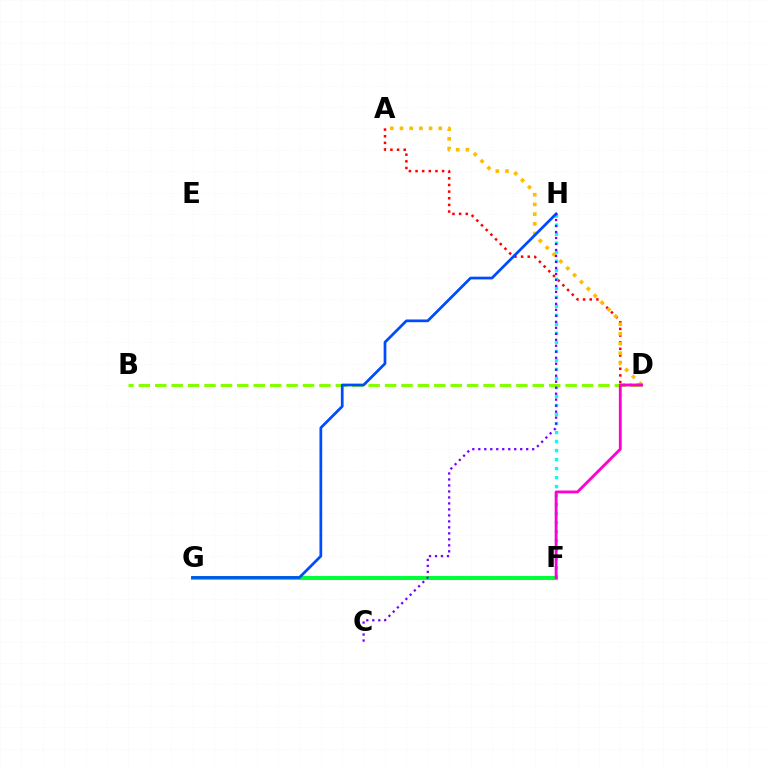{('A', 'D'): [{'color': '#ff0000', 'line_style': 'dotted', 'thickness': 1.8}, {'color': '#ffbd00', 'line_style': 'dotted', 'thickness': 2.63}], ('F', 'H'): [{'color': '#00fff6', 'line_style': 'dotted', 'thickness': 2.45}], ('B', 'D'): [{'color': '#84ff00', 'line_style': 'dashed', 'thickness': 2.23}], ('F', 'G'): [{'color': '#00ff39', 'line_style': 'solid', 'thickness': 2.9}], ('G', 'H'): [{'color': '#004bff', 'line_style': 'solid', 'thickness': 1.97}], ('D', 'F'): [{'color': '#ff00cf', 'line_style': 'solid', 'thickness': 2.05}], ('C', 'H'): [{'color': '#7200ff', 'line_style': 'dotted', 'thickness': 1.63}]}